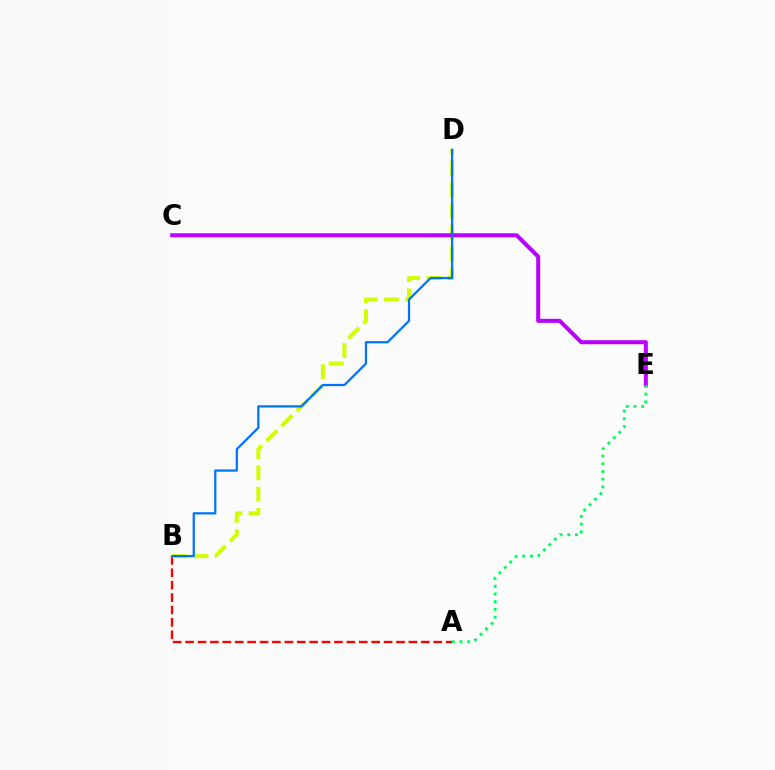{('A', 'B'): [{'color': '#ff0000', 'line_style': 'dashed', 'thickness': 1.69}], ('B', 'D'): [{'color': '#d1ff00', 'line_style': 'dashed', 'thickness': 2.9}, {'color': '#0074ff', 'line_style': 'solid', 'thickness': 1.61}], ('C', 'E'): [{'color': '#b900ff', 'line_style': 'solid', 'thickness': 2.9}], ('A', 'E'): [{'color': '#00ff5c', 'line_style': 'dotted', 'thickness': 2.09}]}